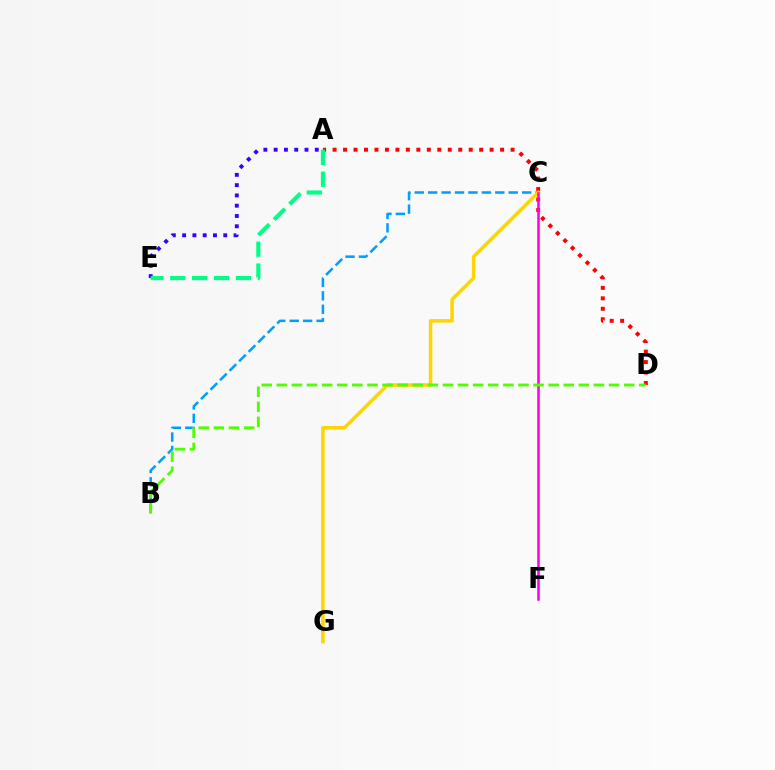{('A', 'E'): [{'color': '#3700ff', 'line_style': 'dotted', 'thickness': 2.79}, {'color': '#00ff86', 'line_style': 'dashed', 'thickness': 2.97}], ('B', 'C'): [{'color': '#009eff', 'line_style': 'dashed', 'thickness': 1.82}], ('A', 'D'): [{'color': '#ff0000', 'line_style': 'dotted', 'thickness': 2.85}], ('C', 'G'): [{'color': '#ffd500', 'line_style': 'solid', 'thickness': 2.53}], ('C', 'F'): [{'color': '#ff00ed', 'line_style': 'solid', 'thickness': 1.85}], ('B', 'D'): [{'color': '#4fff00', 'line_style': 'dashed', 'thickness': 2.05}]}